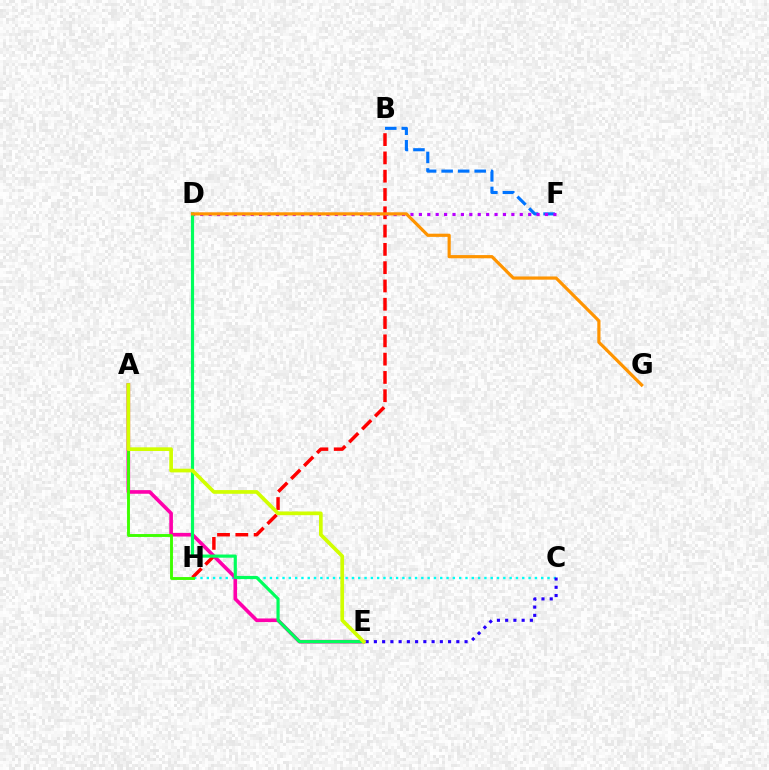{('B', 'F'): [{'color': '#0074ff', 'line_style': 'dashed', 'thickness': 2.24}], ('B', 'H'): [{'color': '#ff0000', 'line_style': 'dashed', 'thickness': 2.49}], ('C', 'H'): [{'color': '#00fff6', 'line_style': 'dotted', 'thickness': 1.71}], ('D', 'F'): [{'color': '#b900ff', 'line_style': 'dotted', 'thickness': 2.28}], ('C', 'E'): [{'color': '#2500ff', 'line_style': 'dotted', 'thickness': 2.24}], ('A', 'E'): [{'color': '#ff00ac', 'line_style': 'solid', 'thickness': 2.61}, {'color': '#d1ff00', 'line_style': 'solid', 'thickness': 2.66}], ('D', 'E'): [{'color': '#00ff5c', 'line_style': 'solid', 'thickness': 2.28}], ('A', 'H'): [{'color': '#3dff00', 'line_style': 'solid', 'thickness': 2.08}], ('D', 'G'): [{'color': '#ff9400', 'line_style': 'solid', 'thickness': 2.29}]}